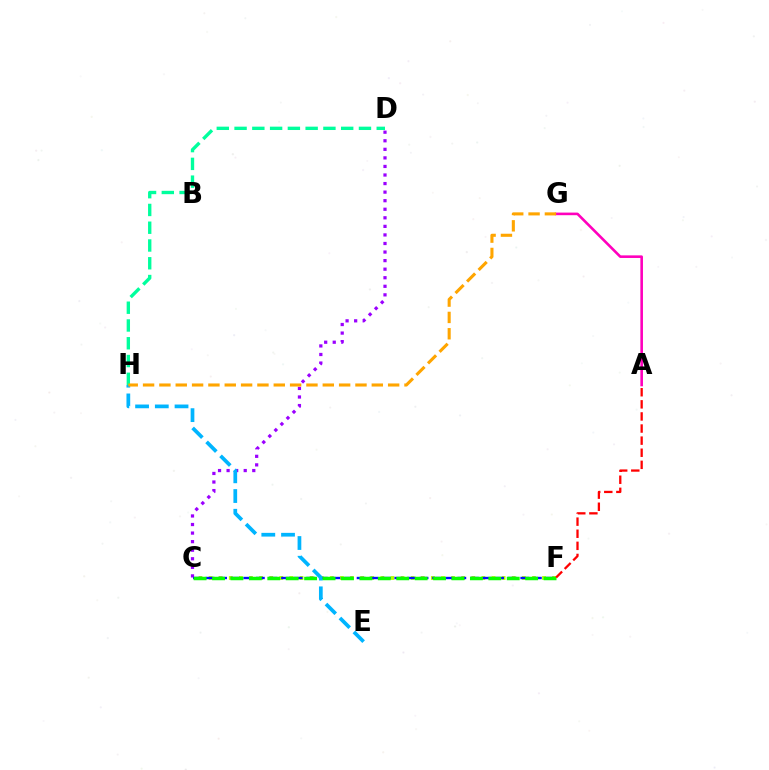{('C', 'D'): [{'color': '#9b00ff', 'line_style': 'dotted', 'thickness': 2.33}], ('C', 'F'): [{'color': '#b3ff00', 'line_style': 'dotted', 'thickness': 2.74}, {'color': '#0010ff', 'line_style': 'dashed', 'thickness': 1.71}, {'color': '#08ff00', 'line_style': 'dashed', 'thickness': 2.5}], ('A', 'G'): [{'color': '#ff00bd', 'line_style': 'solid', 'thickness': 1.87}], ('D', 'H'): [{'color': '#00ff9d', 'line_style': 'dashed', 'thickness': 2.41}], ('E', 'H'): [{'color': '#00b5ff', 'line_style': 'dashed', 'thickness': 2.68}], ('A', 'F'): [{'color': '#ff0000', 'line_style': 'dashed', 'thickness': 1.64}], ('G', 'H'): [{'color': '#ffa500', 'line_style': 'dashed', 'thickness': 2.22}]}